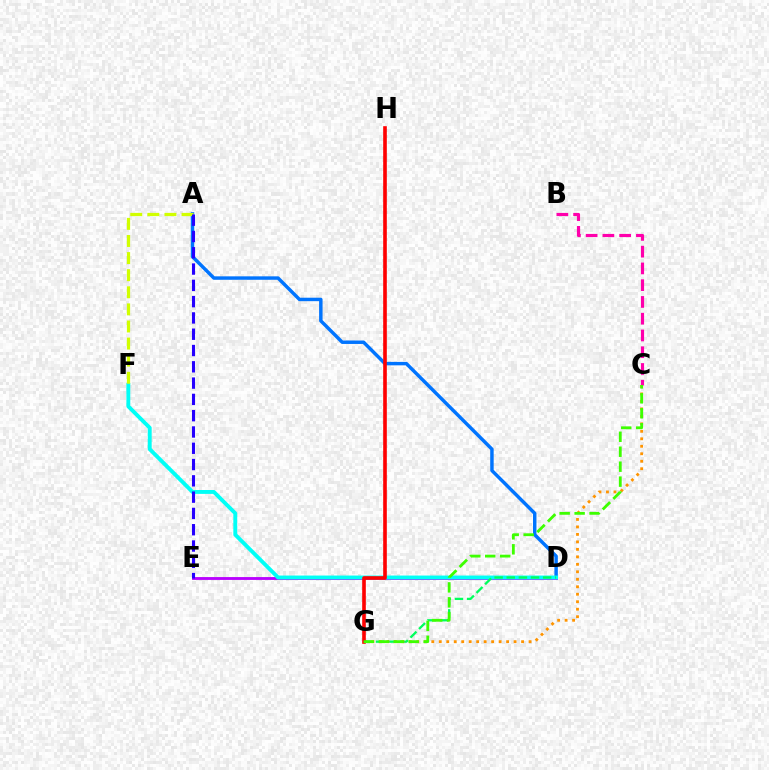{('A', 'D'): [{'color': '#0074ff', 'line_style': 'solid', 'thickness': 2.48}], ('D', 'E'): [{'color': '#b900ff', 'line_style': 'solid', 'thickness': 2.05}], ('D', 'F'): [{'color': '#00fff6', 'line_style': 'solid', 'thickness': 2.8}], ('A', 'F'): [{'color': '#d1ff00', 'line_style': 'dashed', 'thickness': 2.32}], ('D', 'G'): [{'color': '#00ff5c', 'line_style': 'dashed', 'thickness': 1.65}], ('B', 'C'): [{'color': '#ff00ac', 'line_style': 'dashed', 'thickness': 2.28}], ('C', 'G'): [{'color': '#ff9400', 'line_style': 'dotted', 'thickness': 2.03}, {'color': '#3dff00', 'line_style': 'dashed', 'thickness': 2.03}], ('G', 'H'): [{'color': '#ff0000', 'line_style': 'solid', 'thickness': 2.61}], ('A', 'E'): [{'color': '#2500ff', 'line_style': 'dashed', 'thickness': 2.21}]}